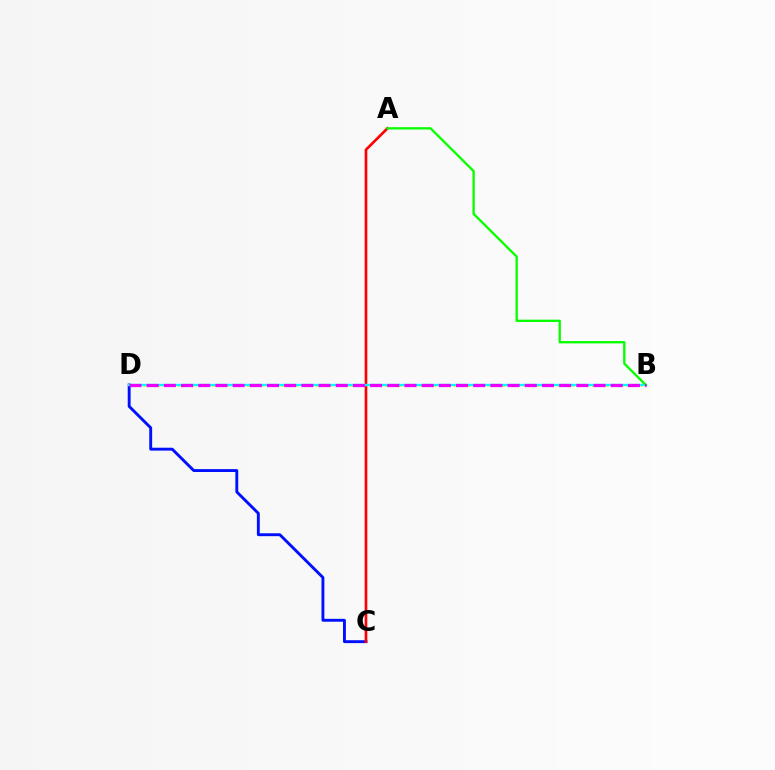{('B', 'D'): [{'color': '#fcf500', 'line_style': 'dotted', 'thickness': 1.88}, {'color': '#00fff6', 'line_style': 'solid', 'thickness': 1.68}, {'color': '#ee00ff', 'line_style': 'dashed', 'thickness': 2.33}], ('C', 'D'): [{'color': '#0010ff', 'line_style': 'solid', 'thickness': 2.08}], ('A', 'C'): [{'color': '#ff0000', 'line_style': 'solid', 'thickness': 1.91}], ('A', 'B'): [{'color': '#08ff00', 'line_style': 'solid', 'thickness': 1.67}]}